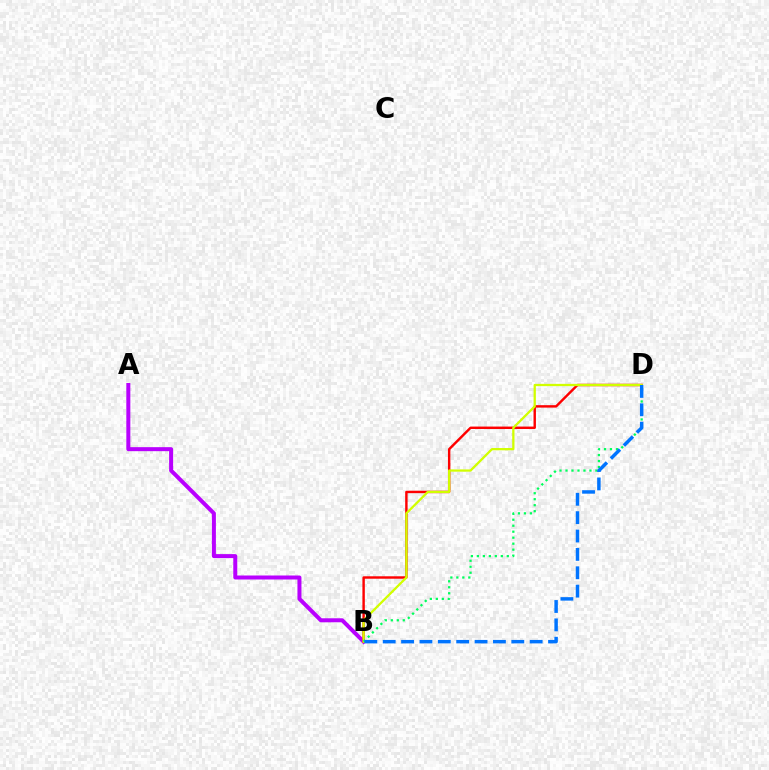{('A', 'B'): [{'color': '#b900ff', 'line_style': 'solid', 'thickness': 2.88}], ('B', 'D'): [{'color': '#ff0000', 'line_style': 'solid', 'thickness': 1.75}, {'color': '#d1ff00', 'line_style': 'solid', 'thickness': 1.64}, {'color': '#00ff5c', 'line_style': 'dotted', 'thickness': 1.63}, {'color': '#0074ff', 'line_style': 'dashed', 'thickness': 2.5}]}